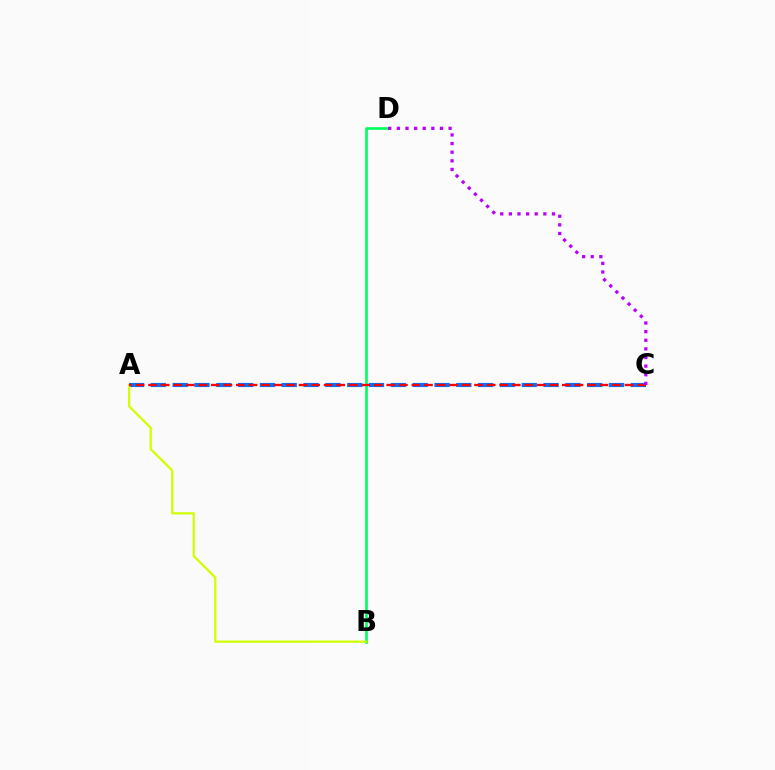{('A', 'C'): [{'color': '#0074ff', 'line_style': 'dashed', 'thickness': 2.96}, {'color': '#ff0000', 'line_style': 'dashed', 'thickness': 1.7}], ('B', 'D'): [{'color': '#00ff5c', 'line_style': 'solid', 'thickness': 1.9}], ('A', 'B'): [{'color': '#d1ff00', 'line_style': 'solid', 'thickness': 1.62}], ('C', 'D'): [{'color': '#b900ff', 'line_style': 'dotted', 'thickness': 2.34}]}